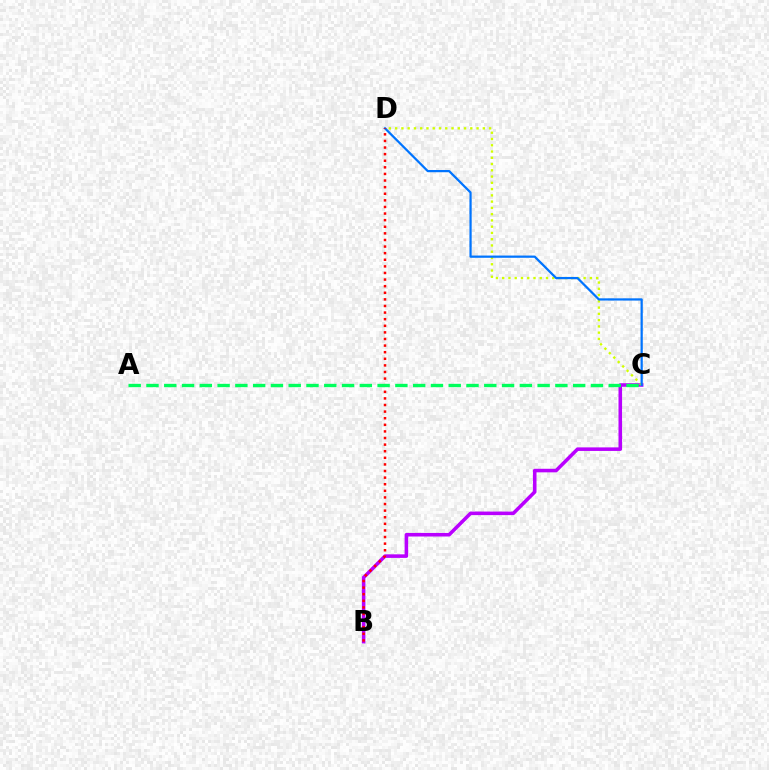{('B', 'C'): [{'color': '#b900ff', 'line_style': 'solid', 'thickness': 2.56}], ('C', 'D'): [{'color': '#d1ff00', 'line_style': 'dotted', 'thickness': 1.7}, {'color': '#0074ff', 'line_style': 'solid', 'thickness': 1.61}], ('B', 'D'): [{'color': '#ff0000', 'line_style': 'dotted', 'thickness': 1.79}], ('A', 'C'): [{'color': '#00ff5c', 'line_style': 'dashed', 'thickness': 2.42}]}